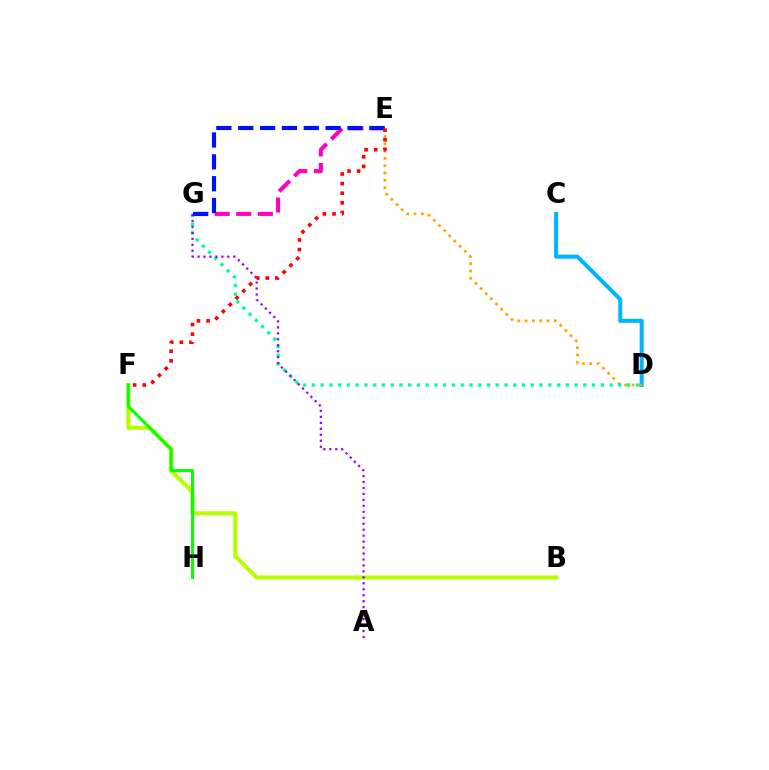{('C', 'D'): [{'color': '#00b5ff', 'line_style': 'solid', 'thickness': 2.89}], ('E', 'G'): [{'color': '#ff00bd', 'line_style': 'dashed', 'thickness': 2.93}, {'color': '#0010ff', 'line_style': 'dashed', 'thickness': 2.97}], ('B', 'F'): [{'color': '#b3ff00', 'line_style': 'solid', 'thickness': 2.94}], ('F', 'H'): [{'color': '#08ff00', 'line_style': 'solid', 'thickness': 2.17}], ('D', 'E'): [{'color': '#ffa500', 'line_style': 'dotted', 'thickness': 1.98}], ('D', 'G'): [{'color': '#00ff9d', 'line_style': 'dotted', 'thickness': 2.38}], ('A', 'G'): [{'color': '#9b00ff', 'line_style': 'dotted', 'thickness': 1.62}], ('E', 'F'): [{'color': '#ff0000', 'line_style': 'dotted', 'thickness': 2.61}]}